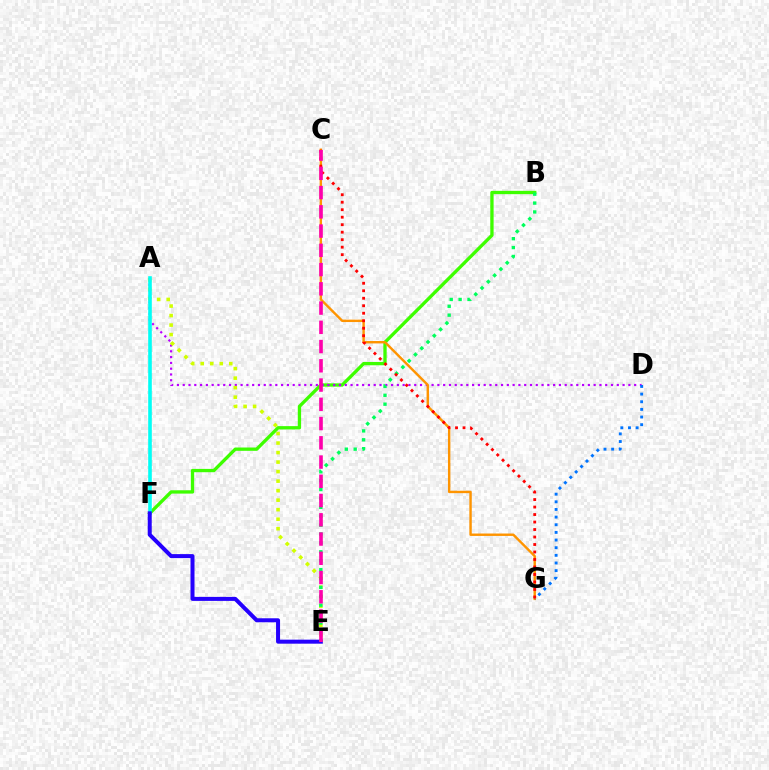{('B', 'F'): [{'color': '#3dff00', 'line_style': 'solid', 'thickness': 2.38}], ('A', 'D'): [{'color': '#b900ff', 'line_style': 'dotted', 'thickness': 1.57}], ('A', 'E'): [{'color': '#d1ff00', 'line_style': 'dotted', 'thickness': 2.59}], ('C', 'G'): [{'color': '#ff9400', 'line_style': 'solid', 'thickness': 1.74}, {'color': '#ff0000', 'line_style': 'dotted', 'thickness': 2.04}], ('D', 'G'): [{'color': '#0074ff', 'line_style': 'dotted', 'thickness': 2.08}], ('A', 'F'): [{'color': '#00fff6', 'line_style': 'solid', 'thickness': 2.6}], ('E', 'F'): [{'color': '#2500ff', 'line_style': 'solid', 'thickness': 2.89}], ('B', 'E'): [{'color': '#00ff5c', 'line_style': 'dotted', 'thickness': 2.42}], ('C', 'E'): [{'color': '#ff00ac', 'line_style': 'dashed', 'thickness': 2.61}]}